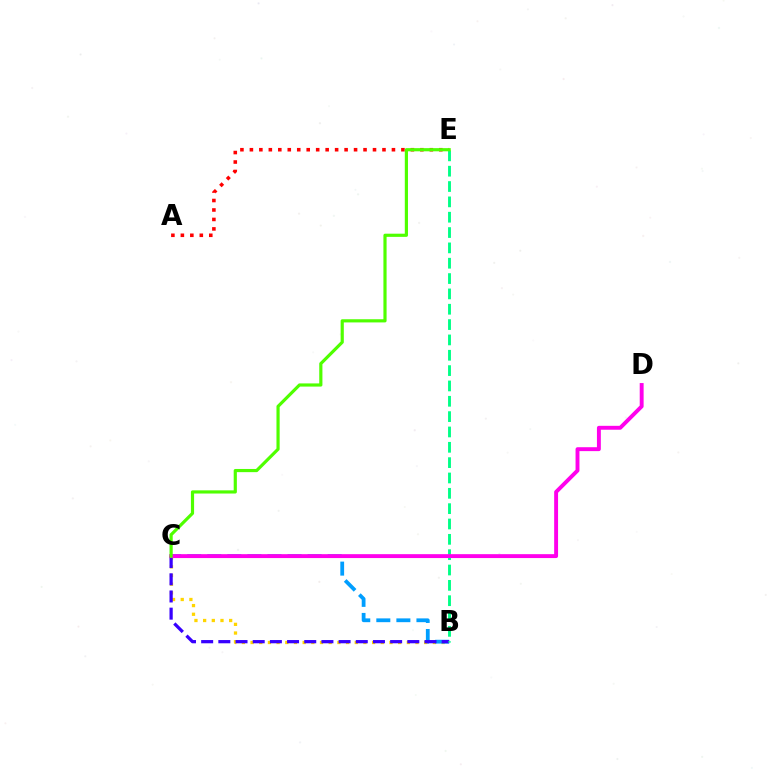{('B', 'C'): [{'color': '#ffd500', 'line_style': 'dotted', 'thickness': 2.36}, {'color': '#009eff', 'line_style': 'dashed', 'thickness': 2.72}, {'color': '#3700ff', 'line_style': 'dashed', 'thickness': 2.33}], ('A', 'E'): [{'color': '#ff0000', 'line_style': 'dotted', 'thickness': 2.57}], ('B', 'E'): [{'color': '#00ff86', 'line_style': 'dashed', 'thickness': 2.08}], ('C', 'D'): [{'color': '#ff00ed', 'line_style': 'solid', 'thickness': 2.81}], ('C', 'E'): [{'color': '#4fff00', 'line_style': 'solid', 'thickness': 2.29}]}